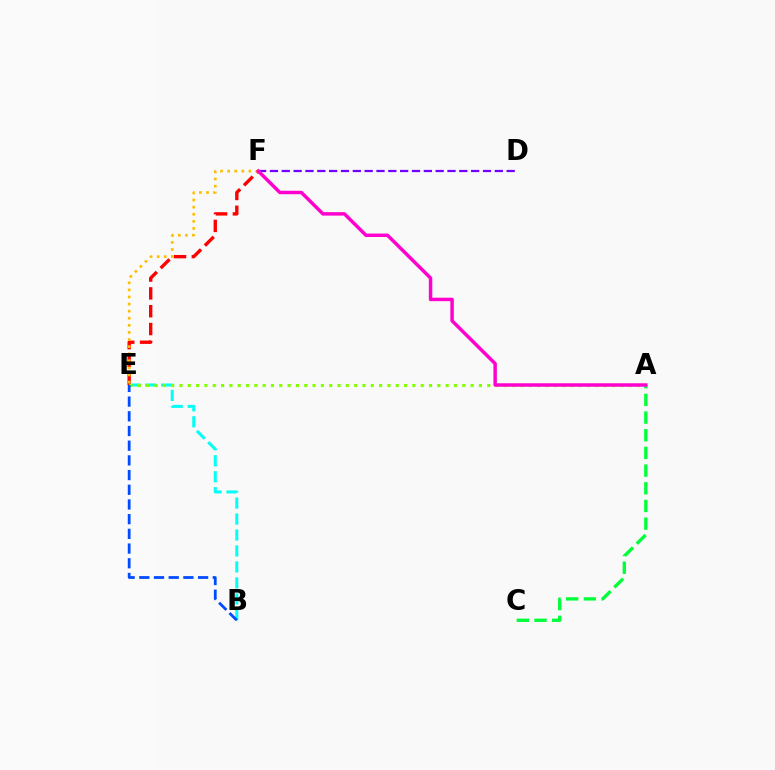{('E', 'F'): [{'color': '#ff0000', 'line_style': 'dashed', 'thickness': 2.42}, {'color': '#ffbd00', 'line_style': 'dotted', 'thickness': 1.93}], ('B', 'E'): [{'color': '#00fff6', 'line_style': 'dashed', 'thickness': 2.17}, {'color': '#004bff', 'line_style': 'dashed', 'thickness': 2.0}], ('D', 'F'): [{'color': '#7200ff', 'line_style': 'dashed', 'thickness': 1.61}], ('A', 'E'): [{'color': '#84ff00', 'line_style': 'dotted', 'thickness': 2.26}], ('A', 'C'): [{'color': '#00ff39', 'line_style': 'dashed', 'thickness': 2.4}], ('A', 'F'): [{'color': '#ff00cf', 'line_style': 'solid', 'thickness': 2.49}]}